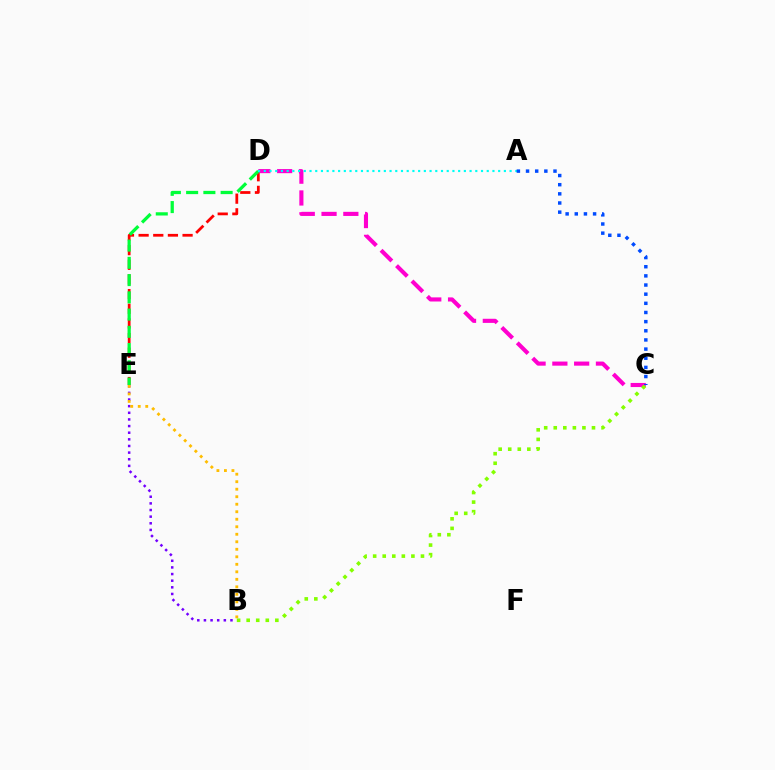{('B', 'E'): [{'color': '#7200ff', 'line_style': 'dotted', 'thickness': 1.8}, {'color': '#ffbd00', 'line_style': 'dotted', 'thickness': 2.04}], ('D', 'E'): [{'color': '#ff0000', 'line_style': 'dashed', 'thickness': 1.99}, {'color': '#00ff39', 'line_style': 'dashed', 'thickness': 2.34}], ('C', 'D'): [{'color': '#ff00cf', 'line_style': 'dashed', 'thickness': 2.96}], ('A', 'D'): [{'color': '#00fff6', 'line_style': 'dotted', 'thickness': 1.55}], ('A', 'C'): [{'color': '#004bff', 'line_style': 'dotted', 'thickness': 2.49}], ('B', 'C'): [{'color': '#84ff00', 'line_style': 'dotted', 'thickness': 2.6}]}